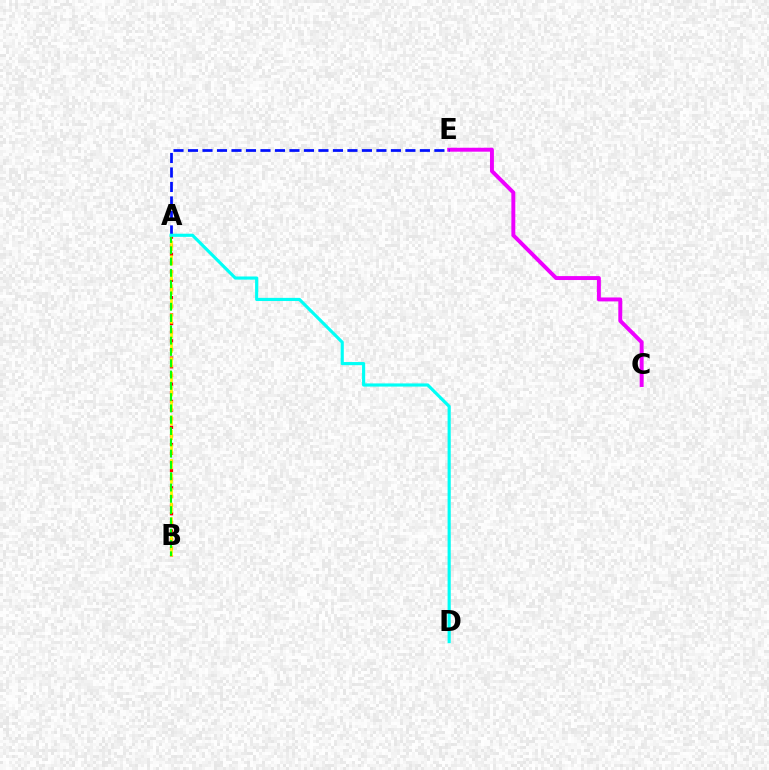{('C', 'E'): [{'color': '#ee00ff', 'line_style': 'solid', 'thickness': 2.83}], ('A', 'E'): [{'color': '#0010ff', 'line_style': 'dashed', 'thickness': 1.97}], ('A', 'B'): [{'color': '#ff0000', 'line_style': 'dotted', 'thickness': 2.35}, {'color': '#fcf500', 'line_style': 'dashed', 'thickness': 1.98}, {'color': '#08ff00', 'line_style': 'dashed', 'thickness': 1.54}], ('A', 'D'): [{'color': '#00fff6', 'line_style': 'solid', 'thickness': 2.27}]}